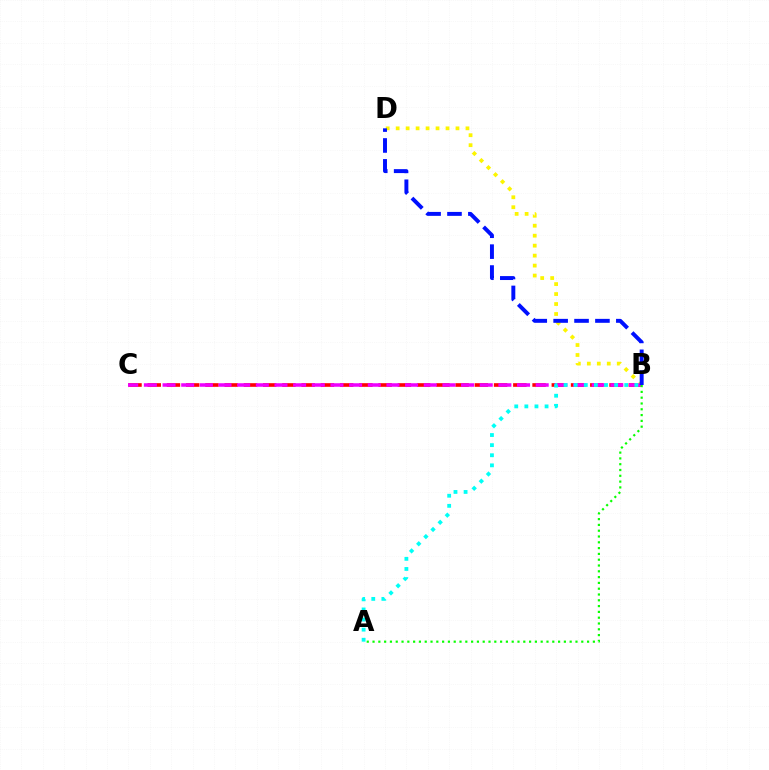{('B', 'C'): [{'color': '#ff0000', 'line_style': 'dashed', 'thickness': 2.61}, {'color': '#ee00ff', 'line_style': 'dashed', 'thickness': 2.53}], ('B', 'D'): [{'color': '#fcf500', 'line_style': 'dotted', 'thickness': 2.71}, {'color': '#0010ff', 'line_style': 'dashed', 'thickness': 2.84}], ('A', 'B'): [{'color': '#00fff6', 'line_style': 'dotted', 'thickness': 2.75}, {'color': '#08ff00', 'line_style': 'dotted', 'thickness': 1.58}]}